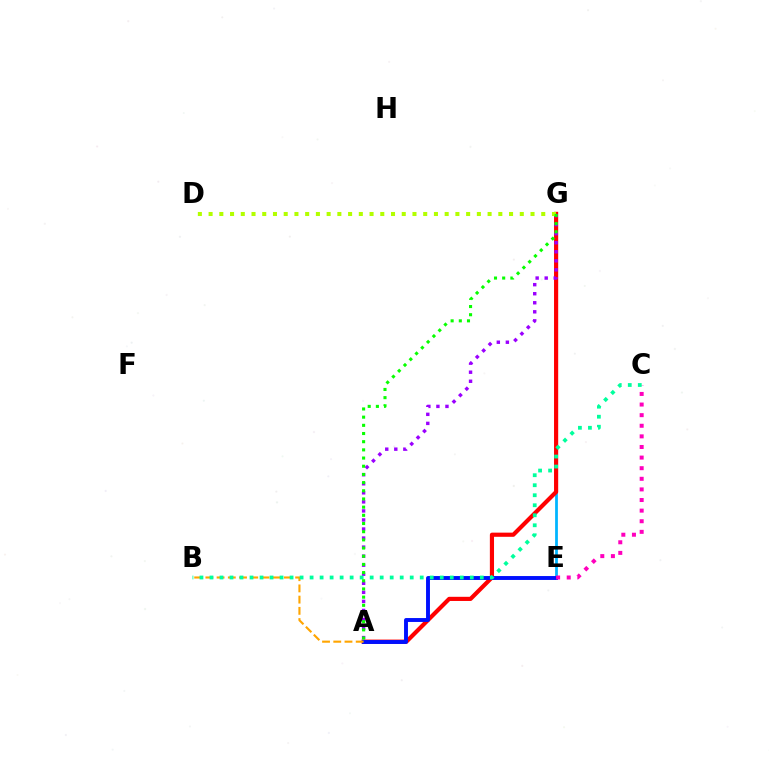{('E', 'G'): [{'color': '#00b5ff', 'line_style': 'solid', 'thickness': 1.99}], ('A', 'G'): [{'color': '#ff0000', 'line_style': 'solid', 'thickness': 3.0}, {'color': '#9b00ff', 'line_style': 'dotted', 'thickness': 2.46}, {'color': '#08ff00', 'line_style': 'dotted', 'thickness': 2.22}], ('A', 'E'): [{'color': '#0010ff', 'line_style': 'solid', 'thickness': 2.81}], ('D', 'G'): [{'color': '#b3ff00', 'line_style': 'dotted', 'thickness': 2.92}], ('A', 'B'): [{'color': '#ffa500', 'line_style': 'dashed', 'thickness': 1.52}], ('C', 'E'): [{'color': '#ff00bd', 'line_style': 'dotted', 'thickness': 2.88}], ('B', 'C'): [{'color': '#00ff9d', 'line_style': 'dotted', 'thickness': 2.72}]}